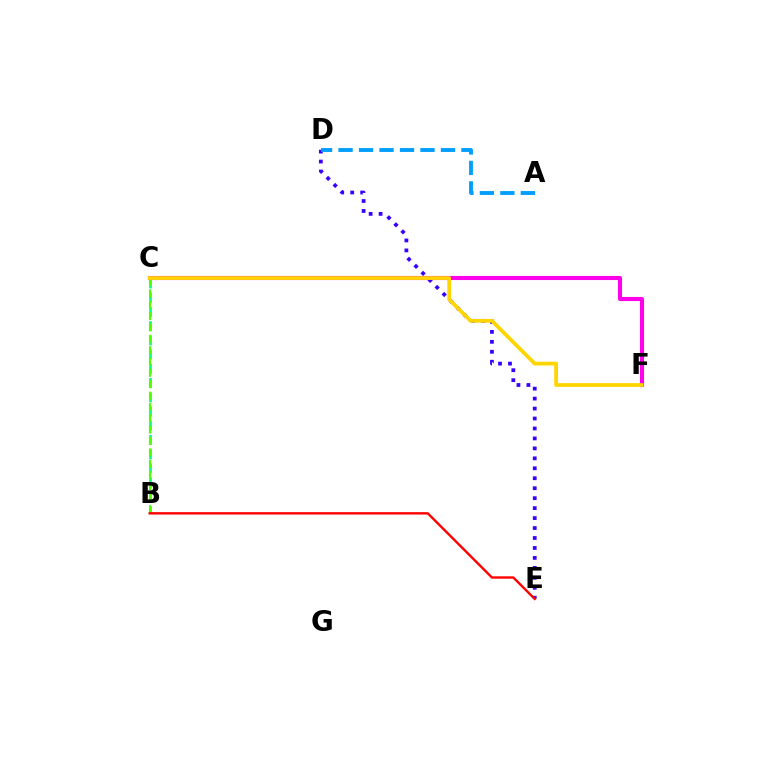{('D', 'E'): [{'color': '#3700ff', 'line_style': 'dotted', 'thickness': 2.71}], ('B', 'C'): [{'color': '#00ff86', 'line_style': 'dashed', 'thickness': 1.93}, {'color': '#4fff00', 'line_style': 'dashed', 'thickness': 1.54}], ('C', 'F'): [{'color': '#ff00ed', 'line_style': 'solid', 'thickness': 2.95}, {'color': '#ffd500', 'line_style': 'solid', 'thickness': 2.71}], ('A', 'D'): [{'color': '#009eff', 'line_style': 'dashed', 'thickness': 2.78}], ('B', 'E'): [{'color': '#ff0000', 'line_style': 'solid', 'thickness': 1.71}]}